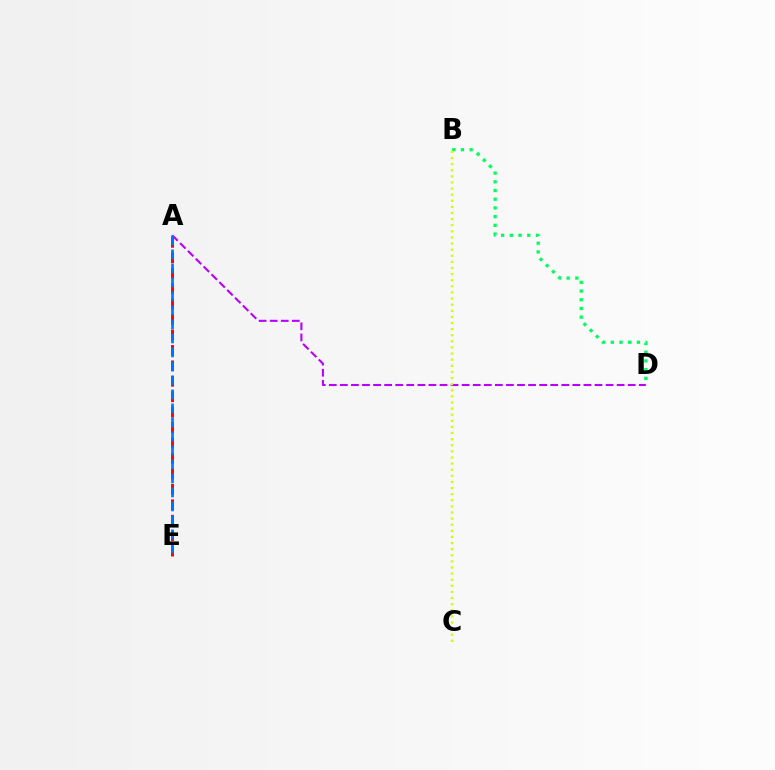{('B', 'D'): [{'color': '#00ff5c', 'line_style': 'dotted', 'thickness': 2.37}], ('A', 'E'): [{'color': '#ff0000', 'line_style': 'dashed', 'thickness': 2.1}, {'color': '#0074ff', 'line_style': 'dashed', 'thickness': 1.9}], ('A', 'D'): [{'color': '#b900ff', 'line_style': 'dashed', 'thickness': 1.5}], ('B', 'C'): [{'color': '#d1ff00', 'line_style': 'dotted', 'thickness': 1.66}]}